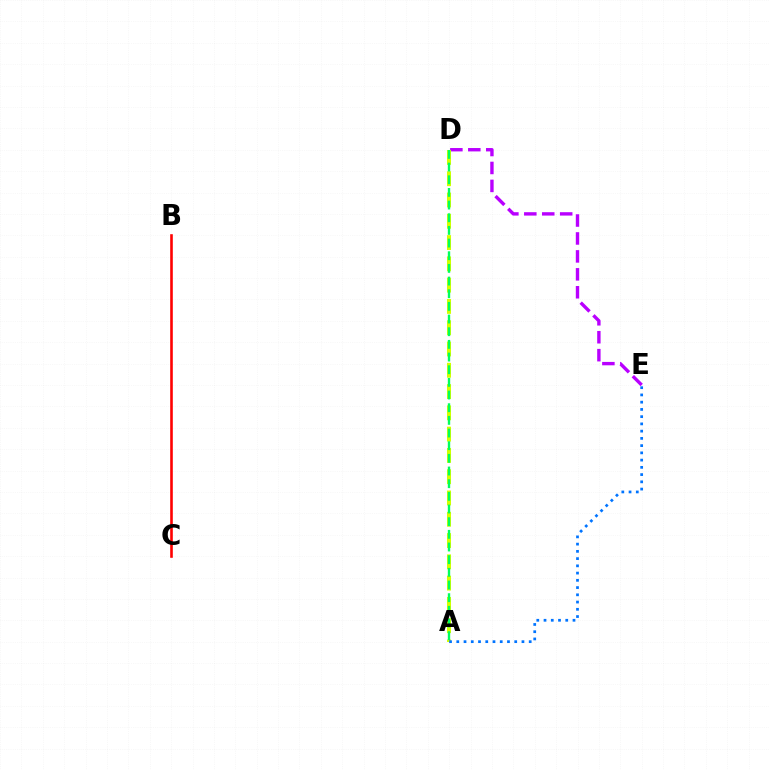{('B', 'C'): [{'color': '#ff0000', 'line_style': 'solid', 'thickness': 1.88}], ('D', 'E'): [{'color': '#b900ff', 'line_style': 'dashed', 'thickness': 2.44}], ('A', 'D'): [{'color': '#d1ff00', 'line_style': 'dashed', 'thickness': 2.89}, {'color': '#00ff5c', 'line_style': 'dashed', 'thickness': 1.72}], ('A', 'E'): [{'color': '#0074ff', 'line_style': 'dotted', 'thickness': 1.97}]}